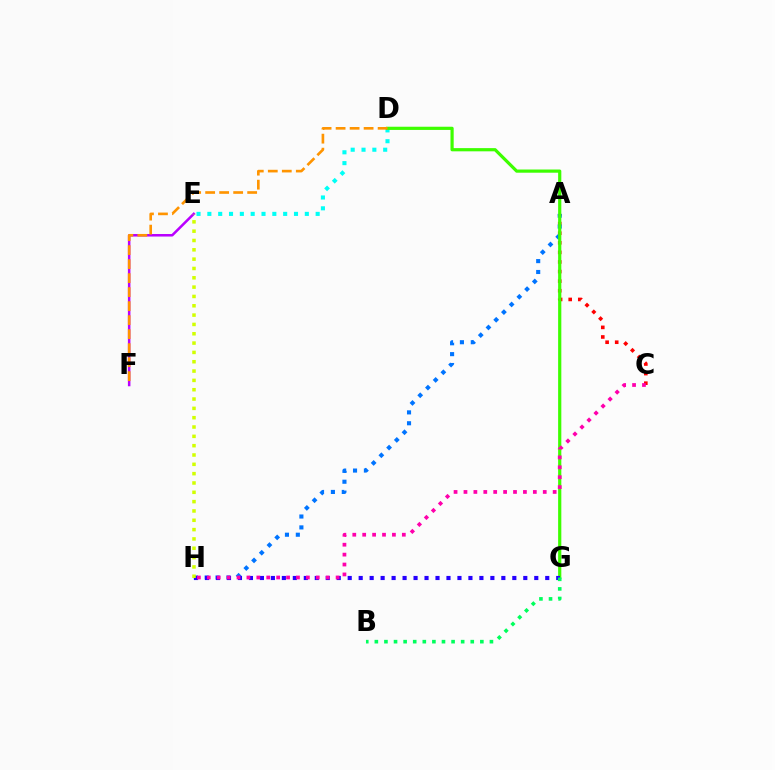{('A', 'C'): [{'color': '#ff0000', 'line_style': 'dotted', 'thickness': 2.61}], ('E', 'F'): [{'color': '#b900ff', 'line_style': 'solid', 'thickness': 1.82}], ('A', 'H'): [{'color': '#0074ff', 'line_style': 'dotted', 'thickness': 2.96}], ('D', 'E'): [{'color': '#00fff6', 'line_style': 'dotted', 'thickness': 2.94}], ('D', 'G'): [{'color': '#3dff00', 'line_style': 'solid', 'thickness': 2.3}], ('G', 'H'): [{'color': '#2500ff', 'line_style': 'dotted', 'thickness': 2.98}], ('C', 'H'): [{'color': '#ff00ac', 'line_style': 'dotted', 'thickness': 2.69}], ('B', 'G'): [{'color': '#00ff5c', 'line_style': 'dotted', 'thickness': 2.61}], ('D', 'F'): [{'color': '#ff9400', 'line_style': 'dashed', 'thickness': 1.9}], ('E', 'H'): [{'color': '#d1ff00', 'line_style': 'dotted', 'thickness': 2.53}]}